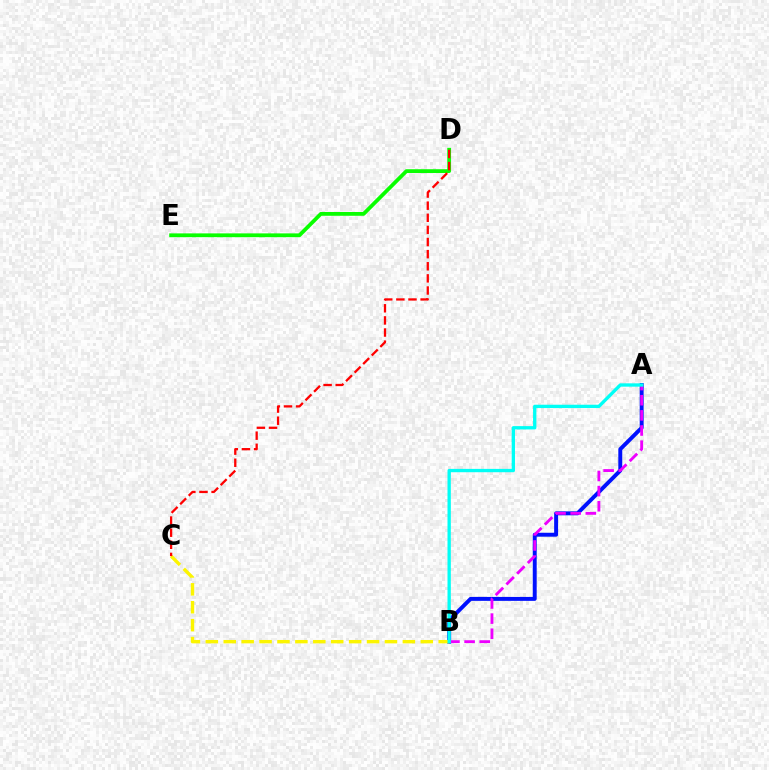{('A', 'B'): [{'color': '#0010ff', 'line_style': 'solid', 'thickness': 2.83}, {'color': '#ee00ff', 'line_style': 'dashed', 'thickness': 2.06}, {'color': '#00fff6', 'line_style': 'solid', 'thickness': 2.39}], ('D', 'E'): [{'color': '#08ff00', 'line_style': 'solid', 'thickness': 2.73}], ('B', 'C'): [{'color': '#fcf500', 'line_style': 'dashed', 'thickness': 2.43}], ('C', 'D'): [{'color': '#ff0000', 'line_style': 'dashed', 'thickness': 1.65}]}